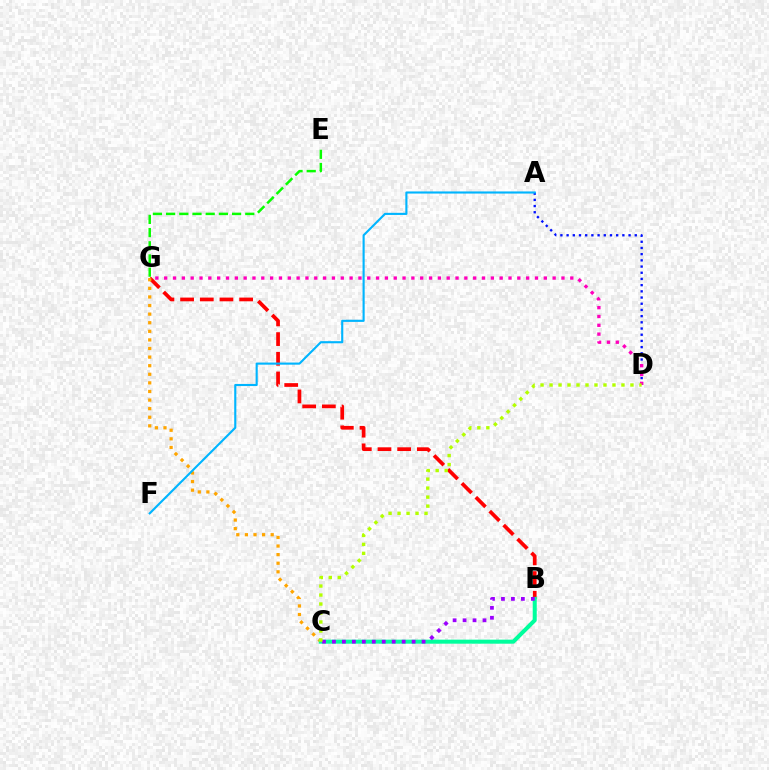{('B', 'G'): [{'color': '#ff0000', 'line_style': 'dashed', 'thickness': 2.67}], ('E', 'G'): [{'color': '#08ff00', 'line_style': 'dashed', 'thickness': 1.79}], ('A', 'D'): [{'color': '#0010ff', 'line_style': 'dotted', 'thickness': 1.68}], ('C', 'G'): [{'color': '#ffa500', 'line_style': 'dotted', 'thickness': 2.34}], ('B', 'C'): [{'color': '#00ff9d', 'line_style': 'solid', 'thickness': 2.9}, {'color': '#9b00ff', 'line_style': 'dotted', 'thickness': 2.71}], ('A', 'F'): [{'color': '#00b5ff', 'line_style': 'solid', 'thickness': 1.53}], ('D', 'G'): [{'color': '#ff00bd', 'line_style': 'dotted', 'thickness': 2.4}], ('C', 'D'): [{'color': '#b3ff00', 'line_style': 'dotted', 'thickness': 2.44}]}